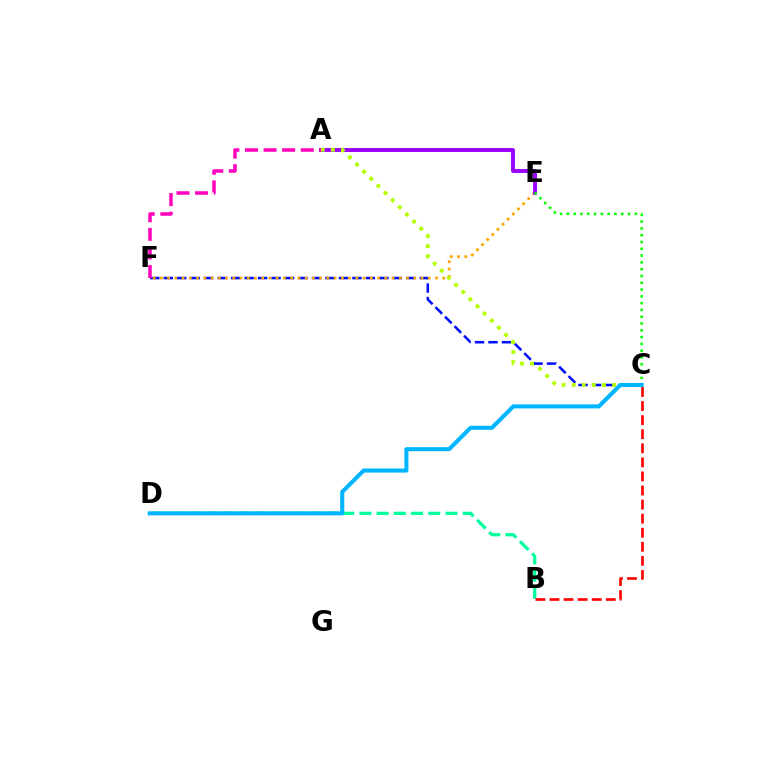{('C', 'F'): [{'color': '#0010ff', 'line_style': 'dashed', 'thickness': 1.83}], ('E', 'F'): [{'color': '#ffa500', 'line_style': 'dotted', 'thickness': 1.97}], ('A', 'E'): [{'color': '#9b00ff', 'line_style': 'solid', 'thickness': 2.81}], ('C', 'E'): [{'color': '#08ff00', 'line_style': 'dotted', 'thickness': 1.85}], ('A', 'C'): [{'color': '#b3ff00', 'line_style': 'dotted', 'thickness': 2.74}], ('B', 'D'): [{'color': '#00ff9d', 'line_style': 'dashed', 'thickness': 2.34}], ('C', 'D'): [{'color': '#00b5ff', 'line_style': 'solid', 'thickness': 2.92}], ('B', 'C'): [{'color': '#ff0000', 'line_style': 'dashed', 'thickness': 1.91}], ('A', 'F'): [{'color': '#ff00bd', 'line_style': 'dashed', 'thickness': 2.52}]}